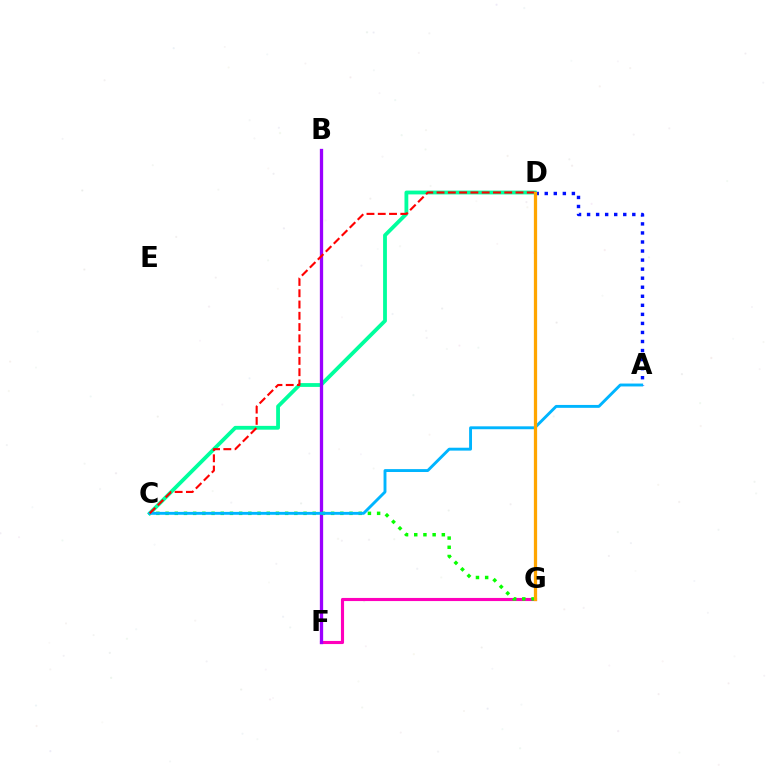{('F', 'G'): [{'color': '#ff00bd', 'line_style': 'solid', 'thickness': 2.25}], ('C', 'D'): [{'color': '#00ff9d', 'line_style': 'solid', 'thickness': 2.74}, {'color': '#ff0000', 'line_style': 'dashed', 'thickness': 1.53}], ('B', 'F'): [{'color': '#9b00ff', 'line_style': 'solid', 'thickness': 2.37}], ('C', 'G'): [{'color': '#08ff00', 'line_style': 'dotted', 'thickness': 2.5}], ('A', 'D'): [{'color': '#0010ff', 'line_style': 'dotted', 'thickness': 2.46}], ('A', 'C'): [{'color': '#00b5ff', 'line_style': 'solid', 'thickness': 2.09}], ('D', 'G'): [{'color': '#b3ff00', 'line_style': 'dashed', 'thickness': 1.91}, {'color': '#ffa500', 'line_style': 'solid', 'thickness': 2.34}]}